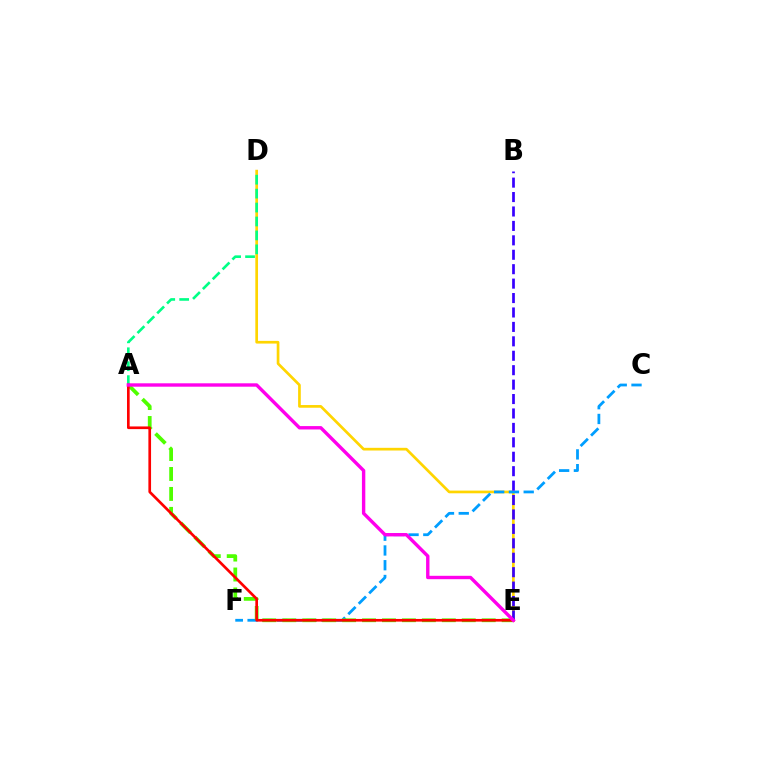{('D', 'E'): [{'color': '#ffd500', 'line_style': 'solid', 'thickness': 1.94}], ('C', 'F'): [{'color': '#009eff', 'line_style': 'dashed', 'thickness': 2.01}], ('A', 'E'): [{'color': '#4fff00', 'line_style': 'dashed', 'thickness': 2.71}, {'color': '#ff0000', 'line_style': 'solid', 'thickness': 1.92}, {'color': '#ff00ed', 'line_style': 'solid', 'thickness': 2.44}], ('A', 'D'): [{'color': '#00ff86', 'line_style': 'dashed', 'thickness': 1.89}], ('B', 'E'): [{'color': '#3700ff', 'line_style': 'dashed', 'thickness': 1.96}]}